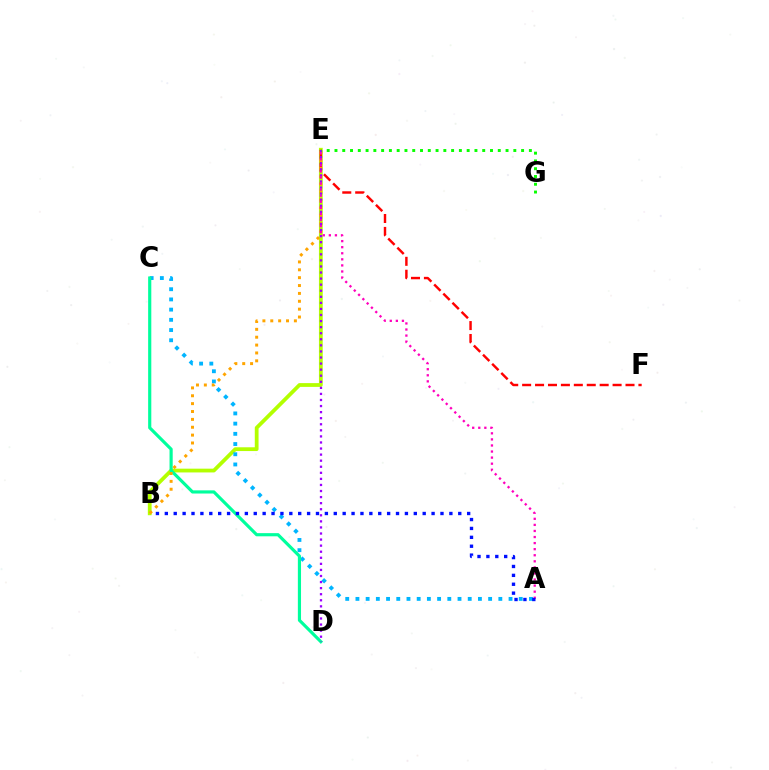{('B', 'E'): [{'color': '#b3ff00', 'line_style': 'solid', 'thickness': 2.72}, {'color': '#ffa500', 'line_style': 'dotted', 'thickness': 2.14}], ('E', 'F'): [{'color': '#ff0000', 'line_style': 'dashed', 'thickness': 1.76}], ('A', 'C'): [{'color': '#00b5ff', 'line_style': 'dotted', 'thickness': 2.77}], ('C', 'D'): [{'color': '#00ff9d', 'line_style': 'solid', 'thickness': 2.28}], ('D', 'E'): [{'color': '#9b00ff', 'line_style': 'dotted', 'thickness': 1.65}], ('A', 'E'): [{'color': '#ff00bd', 'line_style': 'dotted', 'thickness': 1.65}], ('E', 'G'): [{'color': '#08ff00', 'line_style': 'dotted', 'thickness': 2.11}], ('A', 'B'): [{'color': '#0010ff', 'line_style': 'dotted', 'thickness': 2.42}]}